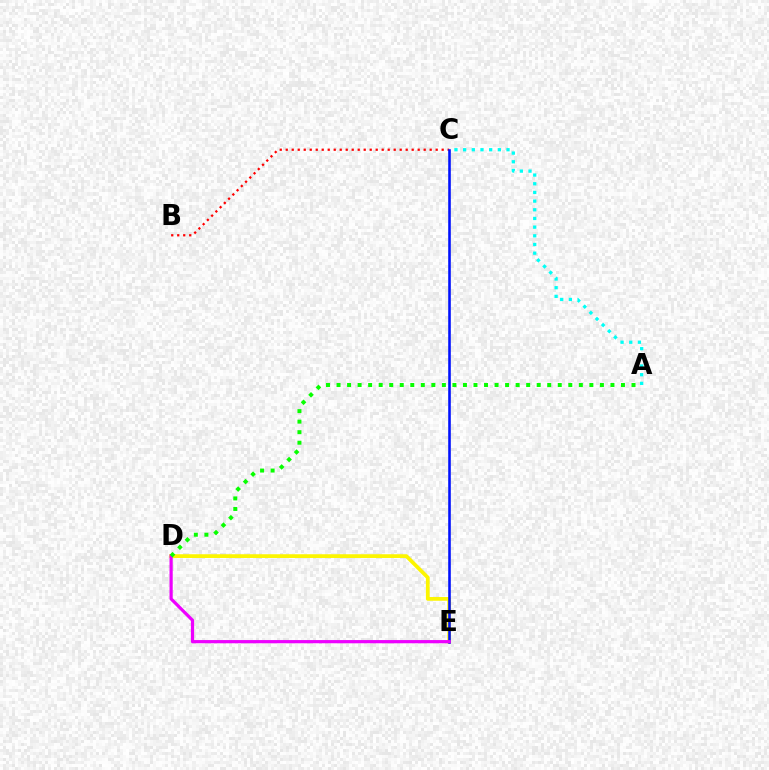{('D', 'E'): [{'color': '#fcf500', 'line_style': 'solid', 'thickness': 2.69}, {'color': '#ee00ff', 'line_style': 'solid', 'thickness': 2.31}], ('B', 'C'): [{'color': '#ff0000', 'line_style': 'dotted', 'thickness': 1.63}], ('A', 'C'): [{'color': '#00fff6', 'line_style': 'dotted', 'thickness': 2.36}], ('C', 'E'): [{'color': '#0010ff', 'line_style': 'solid', 'thickness': 1.86}], ('A', 'D'): [{'color': '#08ff00', 'line_style': 'dotted', 'thickness': 2.86}]}